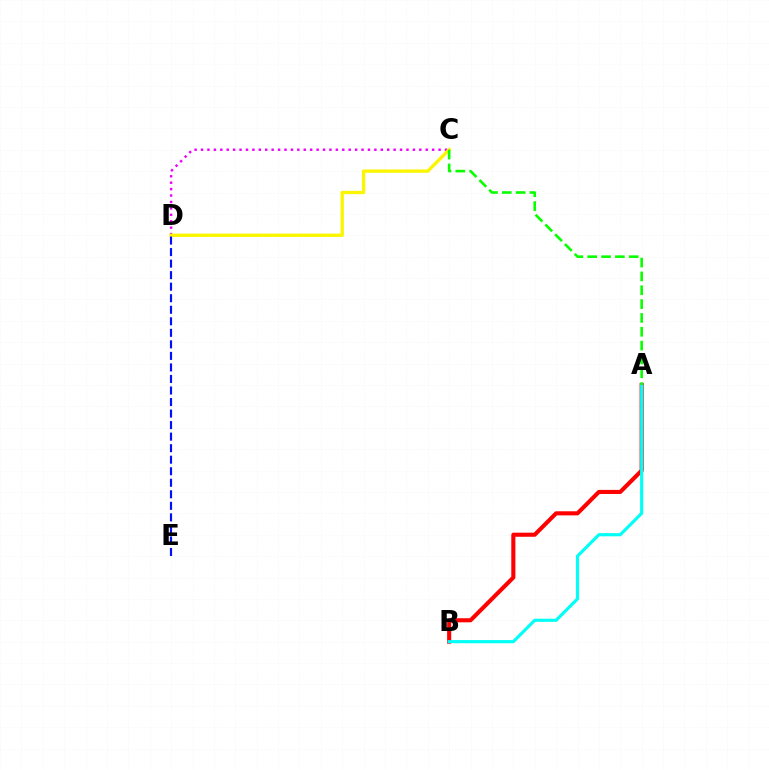{('C', 'D'): [{'color': '#ee00ff', 'line_style': 'dotted', 'thickness': 1.74}, {'color': '#fcf500', 'line_style': 'solid', 'thickness': 2.39}], ('A', 'B'): [{'color': '#ff0000', 'line_style': 'solid', 'thickness': 2.95}, {'color': '#00fff6', 'line_style': 'solid', 'thickness': 2.26}], ('A', 'C'): [{'color': '#08ff00', 'line_style': 'dashed', 'thickness': 1.88}], ('D', 'E'): [{'color': '#0010ff', 'line_style': 'dashed', 'thickness': 1.57}]}